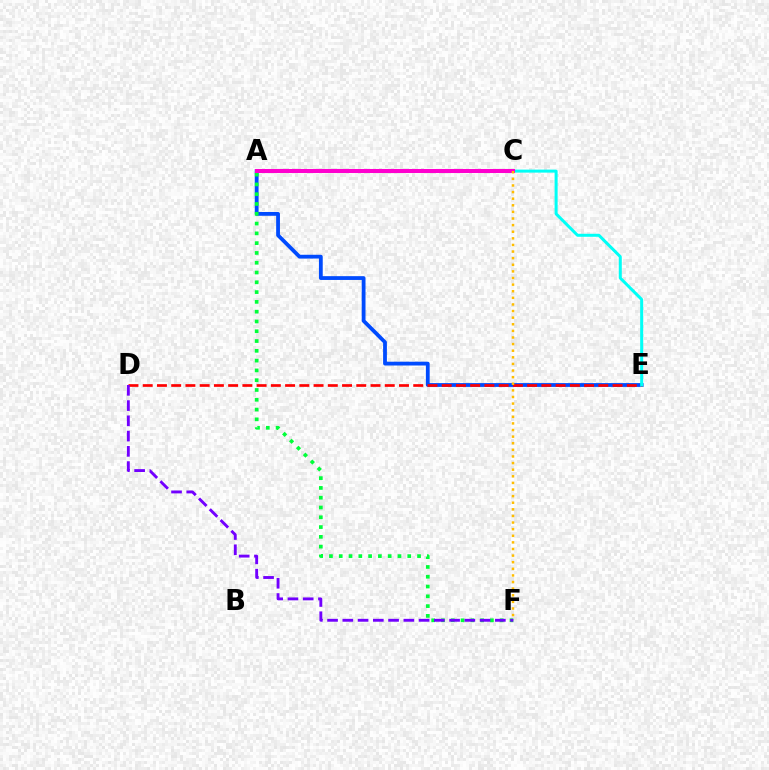{('A', 'E'): [{'color': '#004bff', 'line_style': 'solid', 'thickness': 2.73}], ('A', 'F'): [{'color': '#00ff39', 'line_style': 'dotted', 'thickness': 2.66}], ('D', 'E'): [{'color': '#ff0000', 'line_style': 'dashed', 'thickness': 1.93}], ('C', 'E'): [{'color': '#00fff6', 'line_style': 'solid', 'thickness': 2.17}], ('A', 'C'): [{'color': '#84ff00', 'line_style': 'dashed', 'thickness': 1.64}, {'color': '#ff00cf', 'line_style': 'solid', 'thickness': 2.91}], ('D', 'F'): [{'color': '#7200ff', 'line_style': 'dashed', 'thickness': 2.07}], ('C', 'F'): [{'color': '#ffbd00', 'line_style': 'dotted', 'thickness': 1.8}]}